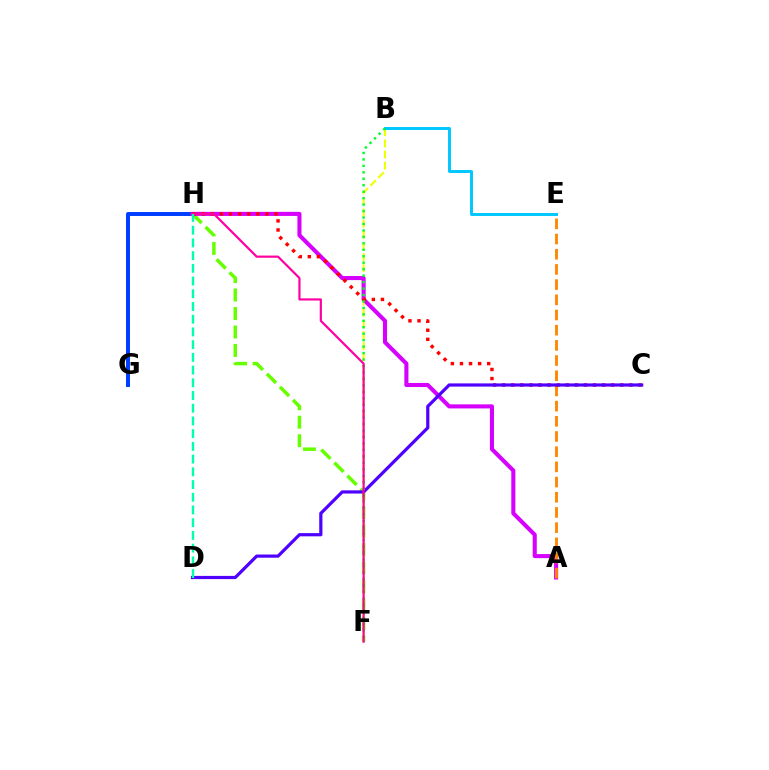{('G', 'H'): [{'color': '#003fff', 'line_style': 'solid', 'thickness': 2.86}], ('F', 'H'): [{'color': '#66ff00', 'line_style': 'dashed', 'thickness': 2.51}, {'color': '#ff00a0', 'line_style': 'solid', 'thickness': 1.57}], ('B', 'F'): [{'color': '#eeff00', 'line_style': 'dashed', 'thickness': 1.51}, {'color': '#00ff27', 'line_style': 'dotted', 'thickness': 1.75}], ('A', 'H'): [{'color': '#d600ff', 'line_style': 'solid', 'thickness': 2.93}], ('A', 'E'): [{'color': '#ff8800', 'line_style': 'dashed', 'thickness': 2.06}], ('C', 'H'): [{'color': '#ff0000', 'line_style': 'dotted', 'thickness': 2.47}], ('B', 'E'): [{'color': '#00c7ff', 'line_style': 'solid', 'thickness': 2.13}], ('C', 'D'): [{'color': '#4f00ff', 'line_style': 'solid', 'thickness': 2.31}], ('D', 'H'): [{'color': '#00ffaf', 'line_style': 'dashed', 'thickness': 1.73}]}